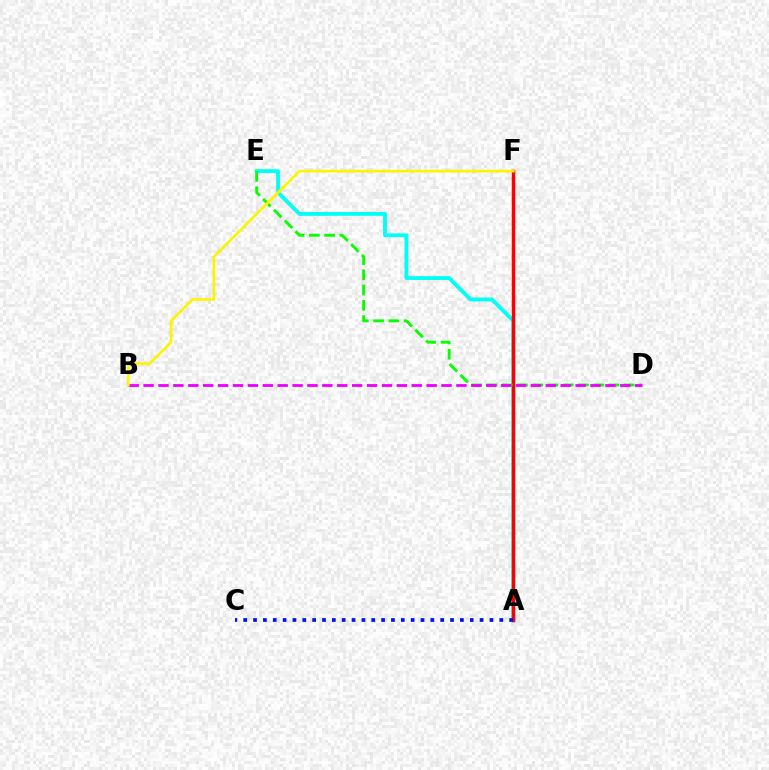{('A', 'E'): [{'color': '#00fff6', 'line_style': 'solid', 'thickness': 2.76}], ('A', 'F'): [{'color': '#ff0000', 'line_style': 'solid', 'thickness': 2.51}], ('D', 'E'): [{'color': '#08ff00', 'line_style': 'dashed', 'thickness': 2.07}], ('B', 'D'): [{'color': '#ee00ff', 'line_style': 'dashed', 'thickness': 2.02}], ('A', 'C'): [{'color': '#0010ff', 'line_style': 'dotted', 'thickness': 2.68}], ('B', 'F'): [{'color': '#fcf500', 'line_style': 'solid', 'thickness': 1.93}]}